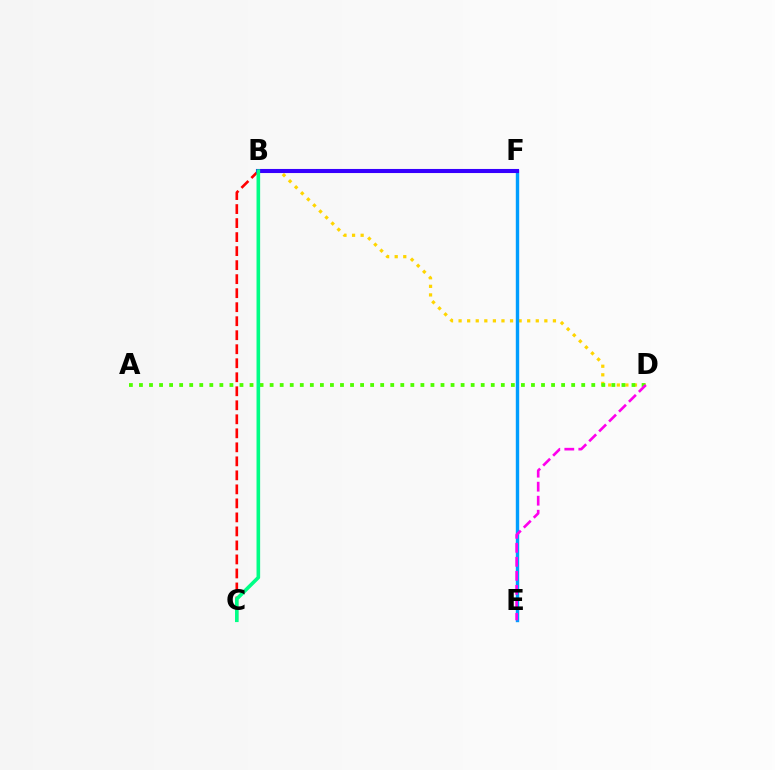{('B', 'D'): [{'color': '#ffd500', 'line_style': 'dotted', 'thickness': 2.33}], ('E', 'F'): [{'color': '#009eff', 'line_style': 'solid', 'thickness': 2.44}], ('A', 'D'): [{'color': '#4fff00', 'line_style': 'dotted', 'thickness': 2.73}], ('B', 'C'): [{'color': '#ff0000', 'line_style': 'dashed', 'thickness': 1.9}, {'color': '#00ff86', 'line_style': 'solid', 'thickness': 2.6}], ('B', 'F'): [{'color': '#3700ff', 'line_style': 'solid', 'thickness': 2.94}], ('D', 'E'): [{'color': '#ff00ed', 'line_style': 'dashed', 'thickness': 1.9}]}